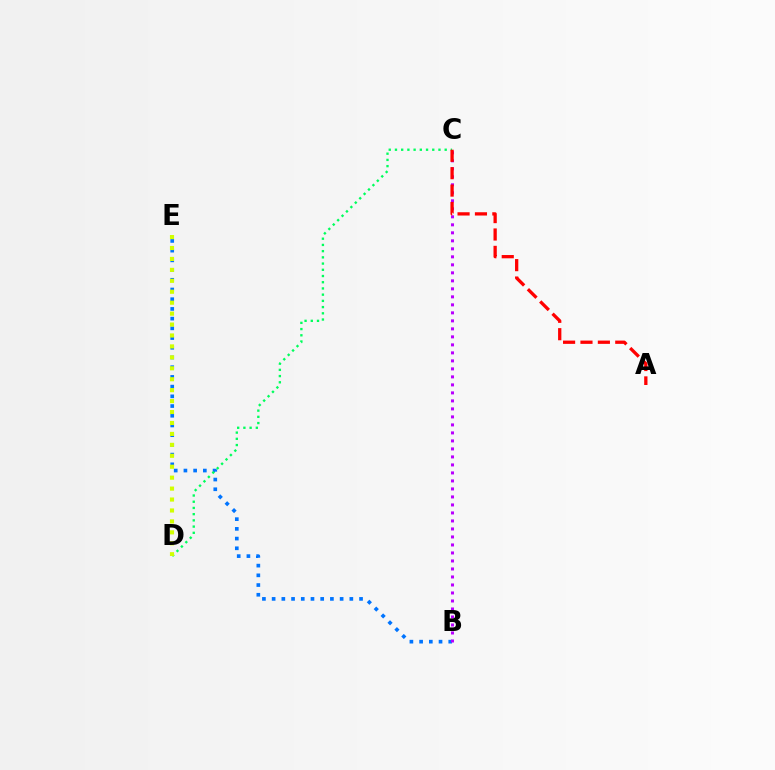{('B', 'E'): [{'color': '#0074ff', 'line_style': 'dotted', 'thickness': 2.64}], ('B', 'C'): [{'color': '#b900ff', 'line_style': 'dotted', 'thickness': 2.17}], ('C', 'D'): [{'color': '#00ff5c', 'line_style': 'dotted', 'thickness': 1.69}], ('D', 'E'): [{'color': '#d1ff00', 'line_style': 'dotted', 'thickness': 2.97}], ('A', 'C'): [{'color': '#ff0000', 'line_style': 'dashed', 'thickness': 2.36}]}